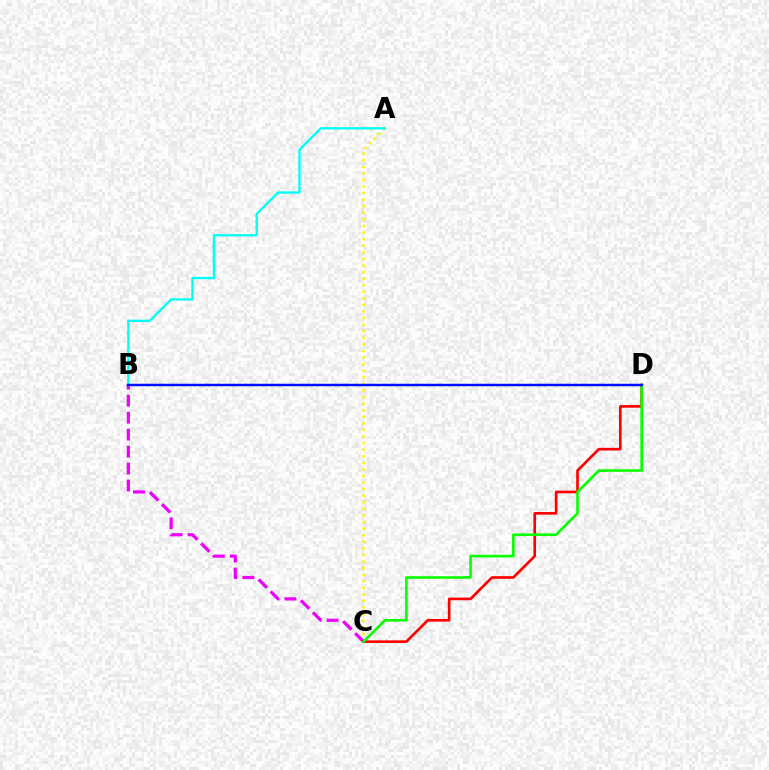{('A', 'C'): [{'color': '#fcf500', 'line_style': 'dotted', 'thickness': 1.79}], ('B', 'C'): [{'color': '#ee00ff', 'line_style': 'dashed', 'thickness': 2.31}], ('A', 'B'): [{'color': '#00fff6', 'line_style': 'solid', 'thickness': 1.67}], ('C', 'D'): [{'color': '#ff0000', 'line_style': 'solid', 'thickness': 1.91}, {'color': '#08ff00', 'line_style': 'solid', 'thickness': 1.88}], ('B', 'D'): [{'color': '#0010ff', 'line_style': 'solid', 'thickness': 1.78}]}